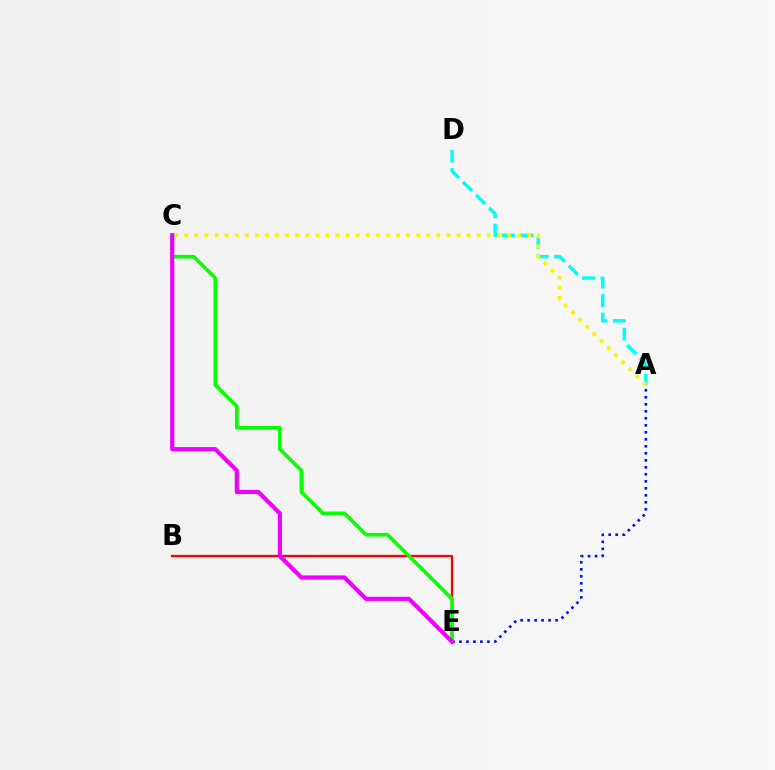{('A', 'D'): [{'color': '#00fff6', 'line_style': 'dashed', 'thickness': 2.5}], ('A', 'C'): [{'color': '#fcf500', 'line_style': 'dotted', 'thickness': 2.74}], ('B', 'E'): [{'color': '#ff0000', 'line_style': 'solid', 'thickness': 1.65}], ('C', 'E'): [{'color': '#08ff00', 'line_style': 'solid', 'thickness': 2.61}, {'color': '#ee00ff', 'line_style': 'solid', 'thickness': 2.98}], ('A', 'E'): [{'color': '#0010ff', 'line_style': 'dotted', 'thickness': 1.9}]}